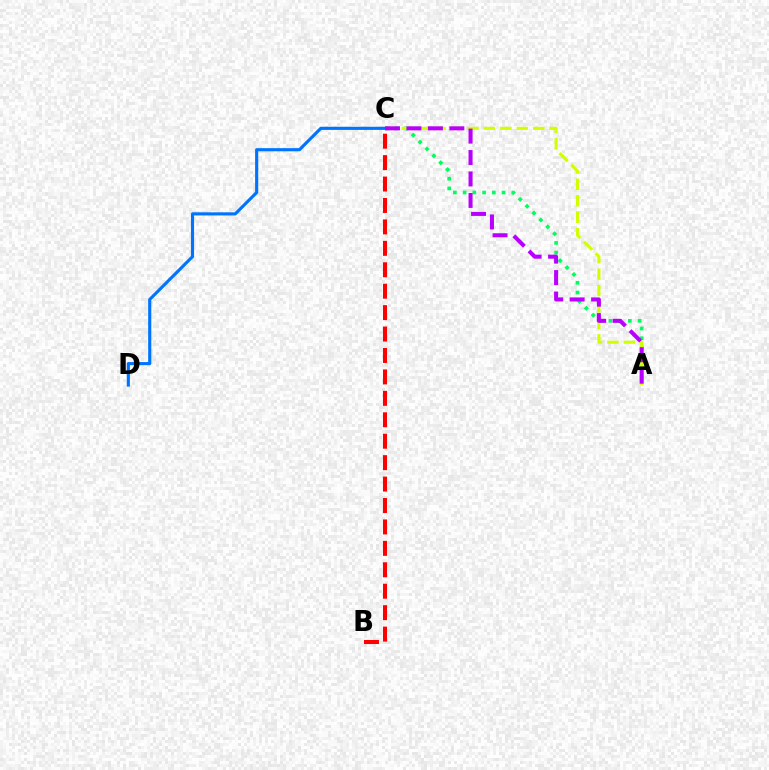{('A', 'C'): [{'color': '#00ff5c', 'line_style': 'dotted', 'thickness': 2.65}, {'color': '#d1ff00', 'line_style': 'dashed', 'thickness': 2.23}, {'color': '#b900ff', 'line_style': 'dashed', 'thickness': 2.91}], ('C', 'D'): [{'color': '#0074ff', 'line_style': 'solid', 'thickness': 2.26}], ('B', 'C'): [{'color': '#ff0000', 'line_style': 'dashed', 'thickness': 2.91}]}